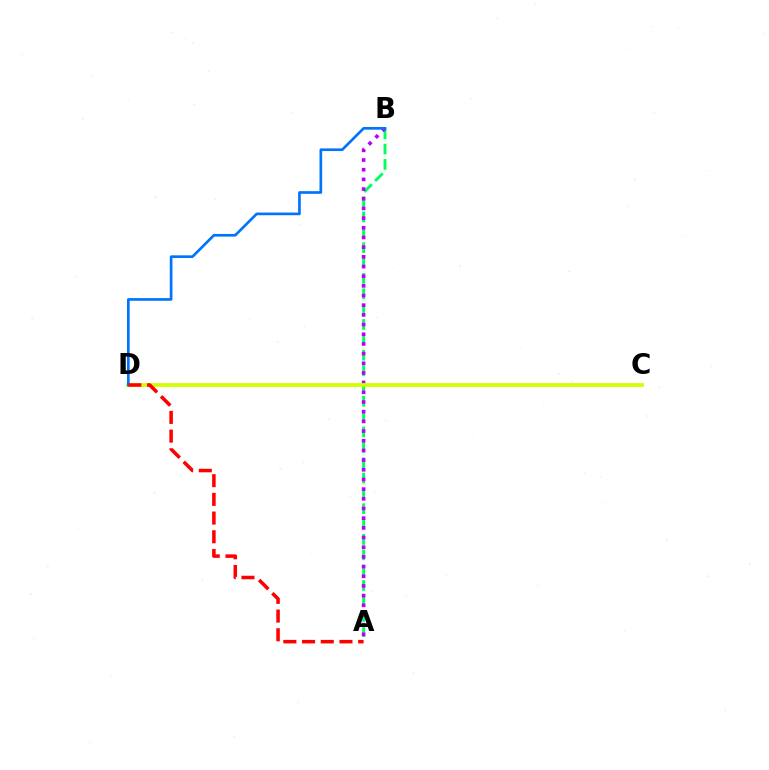{('A', 'B'): [{'color': '#00ff5c', 'line_style': 'dashed', 'thickness': 2.09}, {'color': '#b900ff', 'line_style': 'dotted', 'thickness': 2.63}], ('C', 'D'): [{'color': '#d1ff00', 'line_style': 'solid', 'thickness': 2.75}], ('B', 'D'): [{'color': '#0074ff', 'line_style': 'solid', 'thickness': 1.93}], ('A', 'D'): [{'color': '#ff0000', 'line_style': 'dashed', 'thickness': 2.54}]}